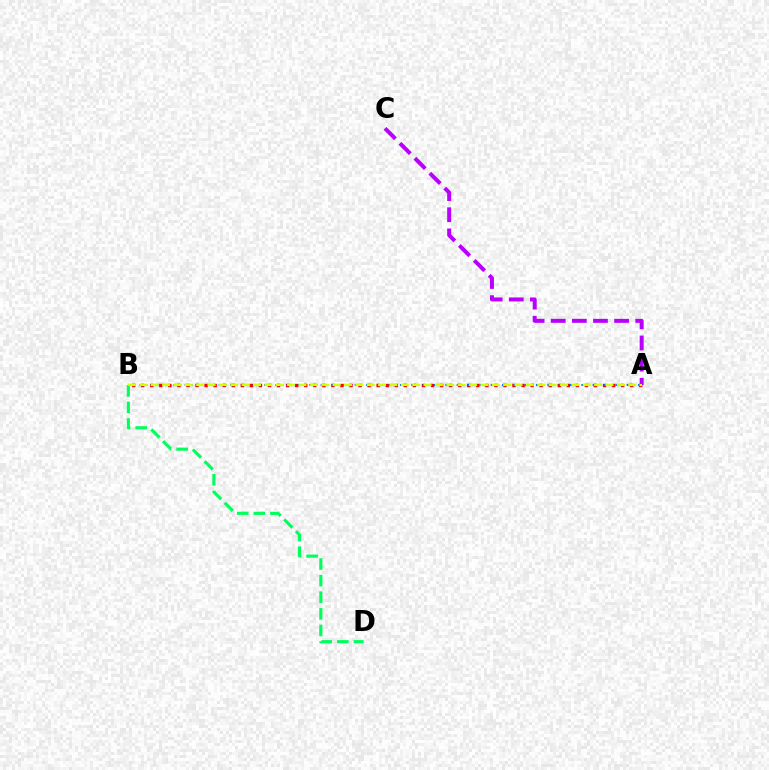{('B', 'D'): [{'color': '#00ff5c', 'line_style': 'dashed', 'thickness': 2.26}], ('A', 'B'): [{'color': '#ff0000', 'line_style': 'dotted', 'thickness': 2.46}, {'color': '#0074ff', 'line_style': 'dashed', 'thickness': 1.54}, {'color': '#d1ff00', 'line_style': 'dashed', 'thickness': 1.54}], ('A', 'C'): [{'color': '#b900ff', 'line_style': 'dashed', 'thickness': 2.87}]}